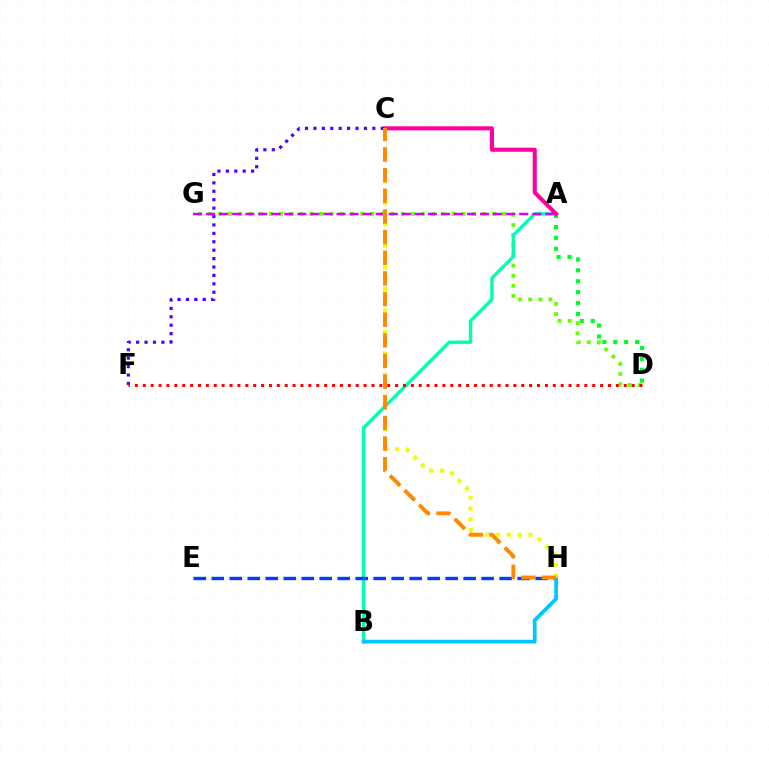{('A', 'D'): [{'color': '#00ff27', 'line_style': 'dotted', 'thickness': 2.96}], ('D', 'G'): [{'color': '#66ff00', 'line_style': 'dotted', 'thickness': 2.76}], ('A', 'B'): [{'color': '#00ffaf', 'line_style': 'solid', 'thickness': 2.42}], ('E', 'H'): [{'color': '#003fff', 'line_style': 'dashed', 'thickness': 2.44}], ('A', 'C'): [{'color': '#ff00a0', 'line_style': 'solid', 'thickness': 2.94}], ('C', 'F'): [{'color': '#4f00ff', 'line_style': 'dotted', 'thickness': 2.29}], ('B', 'H'): [{'color': '#00c7ff', 'line_style': 'solid', 'thickness': 2.69}], ('A', 'G'): [{'color': '#d600ff', 'line_style': 'dashed', 'thickness': 1.77}], ('C', 'H'): [{'color': '#eeff00', 'line_style': 'dotted', 'thickness': 2.93}, {'color': '#ff8800', 'line_style': 'dashed', 'thickness': 2.8}], ('D', 'F'): [{'color': '#ff0000', 'line_style': 'dotted', 'thickness': 2.14}]}